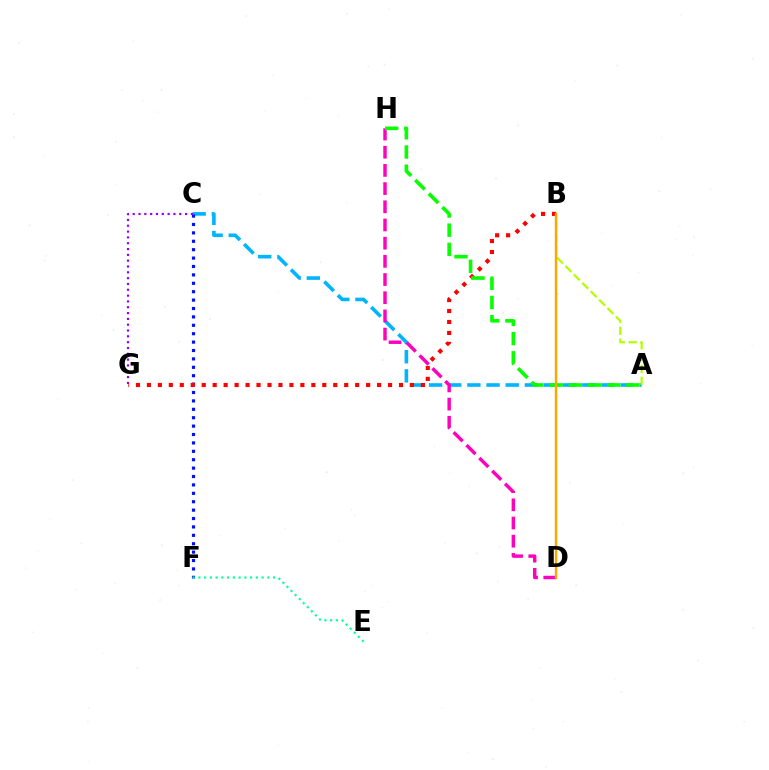{('A', 'C'): [{'color': '#00b5ff', 'line_style': 'dashed', 'thickness': 2.6}], ('C', 'F'): [{'color': '#0010ff', 'line_style': 'dotted', 'thickness': 2.28}], ('C', 'G'): [{'color': '#9b00ff', 'line_style': 'dotted', 'thickness': 1.58}], ('B', 'G'): [{'color': '#ff0000', 'line_style': 'dotted', 'thickness': 2.98}], ('E', 'F'): [{'color': '#00ff9d', 'line_style': 'dotted', 'thickness': 1.56}], ('A', 'B'): [{'color': '#b3ff00', 'line_style': 'dashed', 'thickness': 1.62}], ('D', 'H'): [{'color': '#ff00bd', 'line_style': 'dashed', 'thickness': 2.47}], ('A', 'H'): [{'color': '#08ff00', 'line_style': 'dashed', 'thickness': 2.61}], ('B', 'D'): [{'color': '#ffa500', 'line_style': 'solid', 'thickness': 1.73}]}